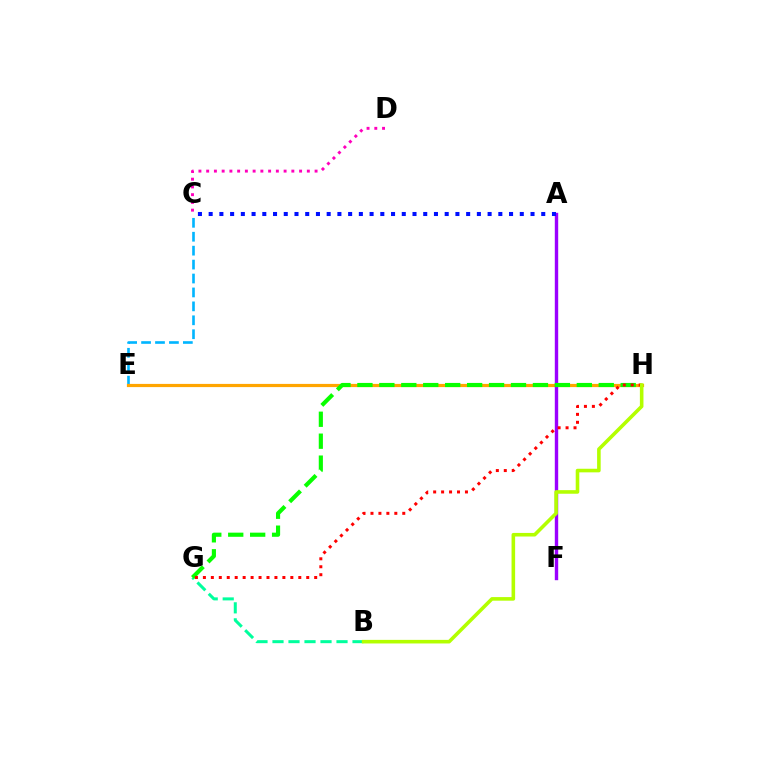{('C', 'D'): [{'color': '#ff00bd', 'line_style': 'dotted', 'thickness': 2.1}], ('C', 'E'): [{'color': '#00b5ff', 'line_style': 'dashed', 'thickness': 1.89}], ('B', 'G'): [{'color': '#00ff9d', 'line_style': 'dashed', 'thickness': 2.17}], ('E', 'H'): [{'color': '#ffa500', 'line_style': 'solid', 'thickness': 2.3}], ('A', 'F'): [{'color': '#9b00ff', 'line_style': 'solid', 'thickness': 2.44}], ('G', 'H'): [{'color': '#08ff00', 'line_style': 'dashed', 'thickness': 2.98}, {'color': '#ff0000', 'line_style': 'dotted', 'thickness': 2.16}], ('B', 'H'): [{'color': '#b3ff00', 'line_style': 'solid', 'thickness': 2.58}], ('A', 'C'): [{'color': '#0010ff', 'line_style': 'dotted', 'thickness': 2.91}]}